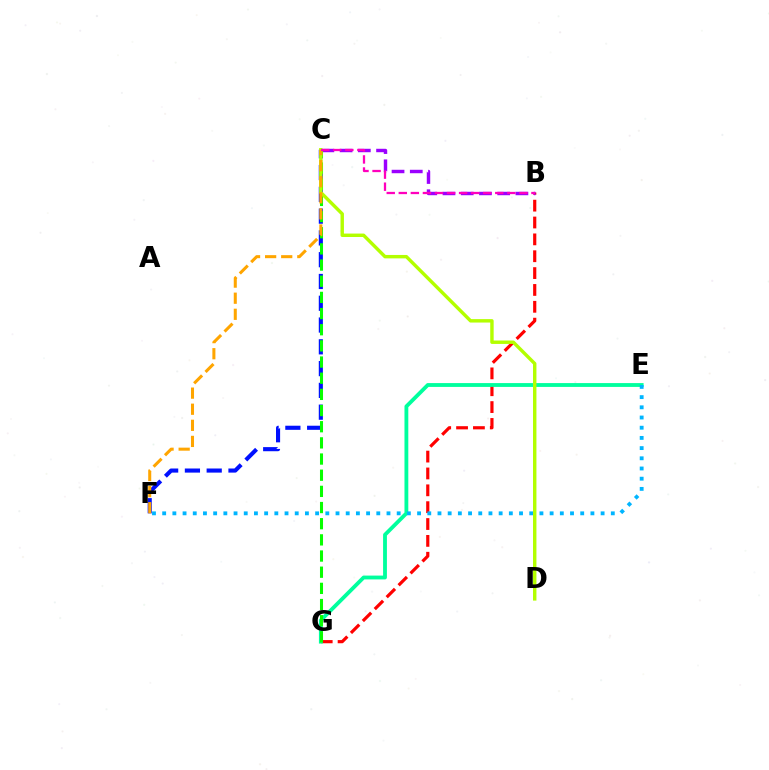{('B', 'G'): [{'color': '#ff0000', 'line_style': 'dashed', 'thickness': 2.29}], ('E', 'G'): [{'color': '#00ff9d', 'line_style': 'solid', 'thickness': 2.76}], ('B', 'C'): [{'color': '#9b00ff', 'line_style': 'dashed', 'thickness': 2.48}, {'color': '#ff00bd', 'line_style': 'dashed', 'thickness': 1.64}], ('C', 'F'): [{'color': '#0010ff', 'line_style': 'dashed', 'thickness': 2.96}, {'color': '#ffa500', 'line_style': 'dashed', 'thickness': 2.19}], ('E', 'F'): [{'color': '#00b5ff', 'line_style': 'dotted', 'thickness': 2.77}], ('C', 'G'): [{'color': '#08ff00', 'line_style': 'dashed', 'thickness': 2.2}], ('C', 'D'): [{'color': '#b3ff00', 'line_style': 'solid', 'thickness': 2.47}]}